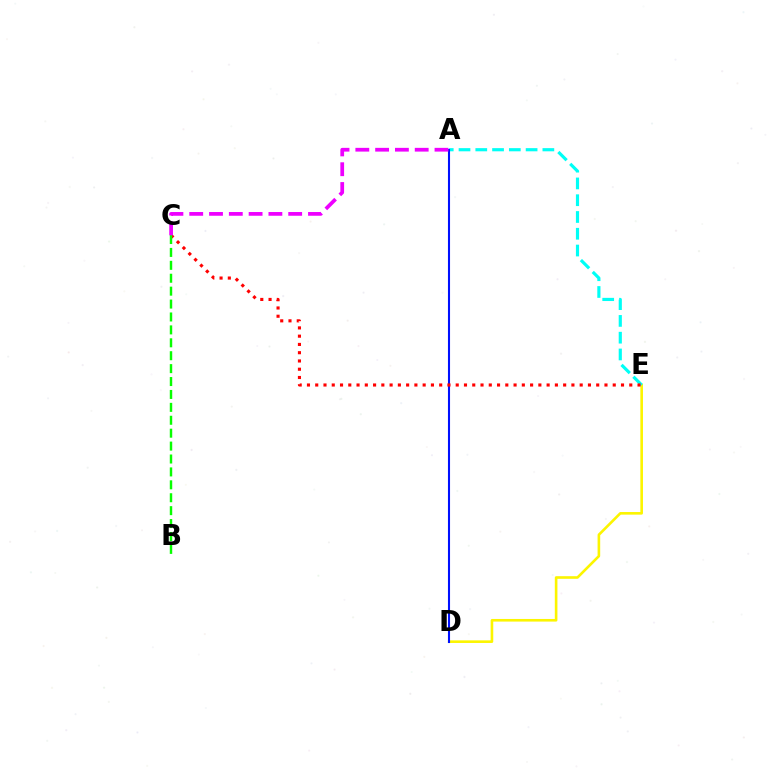{('D', 'E'): [{'color': '#fcf500', 'line_style': 'solid', 'thickness': 1.88}], ('A', 'E'): [{'color': '#00fff6', 'line_style': 'dashed', 'thickness': 2.28}], ('A', 'D'): [{'color': '#0010ff', 'line_style': 'solid', 'thickness': 1.5}], ('C', 'E'): [{'color': '#ff0000', 'line_style': 'dotted', 'thickness': 2.25}], ('B', 'C'): [{'color': '#08ff00', 'line_style': 'dashed', 'thickness': 1.75}], ('A', 'C'): [{'color': '#ee00ff', 'line_style': 'dashed', 'thickness': 2.69}]}